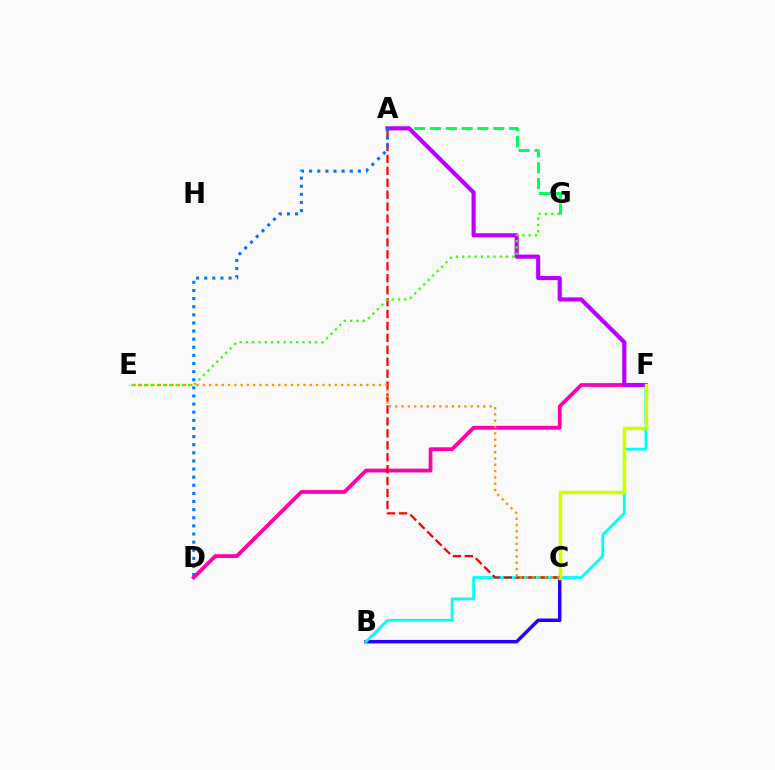{('D', 'F'): [{'color': '#ff00ac', 'line_style': 'solid', 'thickness': 2.73}], ('A', 'G'): [{'color': '#00ff5c', 'line_style': 'dashed', 'thickness': 2.15}], ('B', 'C'): [{'color': '#2500ff', 'line_style': 'solid', 'thickness': 2.49}], ('B', 'F'): [{'color': '#00fff6', 'line_style': 'solid', 'thickness': 2.01}], ('A', 'C'): [{'color': '#ff0000', 'line_style': 'dashed', 'thickness': 1.62}], ('A', 'F'): [{'color': '#b900ff', 'line_style': 'solid', 'thickness': 2.97}], ('A', 'D'): [{'color': '#0074ff', 'line_style': 'dotted', 'thickness': 2.21}], ('C', 'F'): [{'color': '#d1ff00', 'line_style': 'solid', 'thickness': 2.52}], ('C', 'E'): [{'color': '#ff9400', 'line_style': 'dotted', 'thickness': 1.71}], ('E', 'G'): [{'color': '#3dff00', 'line_style': 'dotted', 'thickness': 1.71}]}